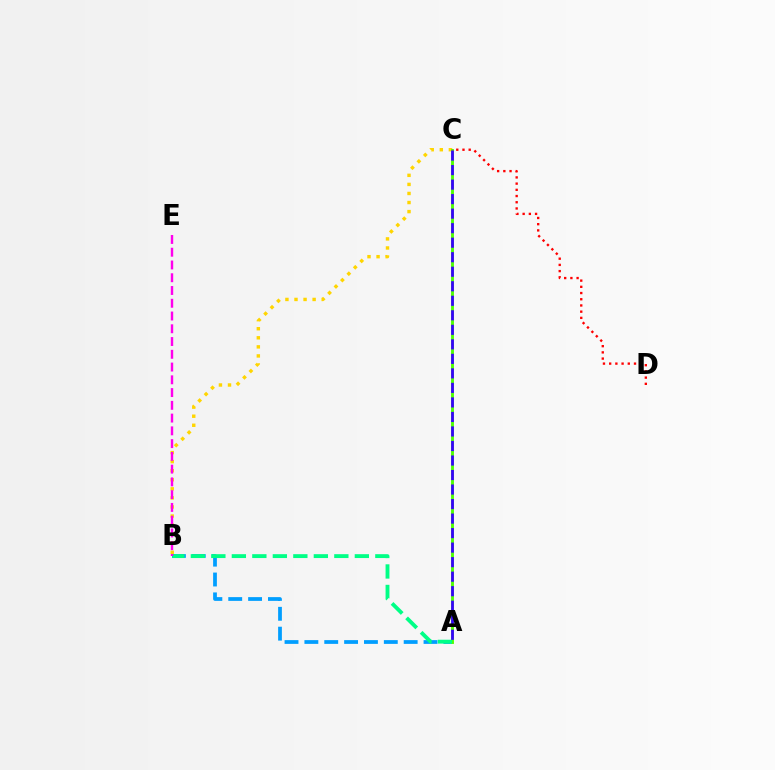{('A', 'B'): [{'color': '#009eff', 'line_style': 'dashed', 'thickness': 2.7}, {'color': '#00ff86', 'line_style': 'dashed', 'thickness': 2.78}], ('B', 'C'): [{'color': '#ffd500', 'line_style': 'dotted', 'thickness': 2.46}], ('A', 'C'): [{'color': '#4fff00', 'line_style': 'solid', 'thickness': 2.07}, {'color': '#3700ff', 'line_style': 'dashed', 'thickness': 1.97}], ('B', 'E'): [{'color': '#ff00ed', 'line_style': 'dashed', 'thickness': 1.73}], ('C', 'D'): [{'color': '#ff0000', 'line_style': 'dotted', 'thickness': 1.69}]}